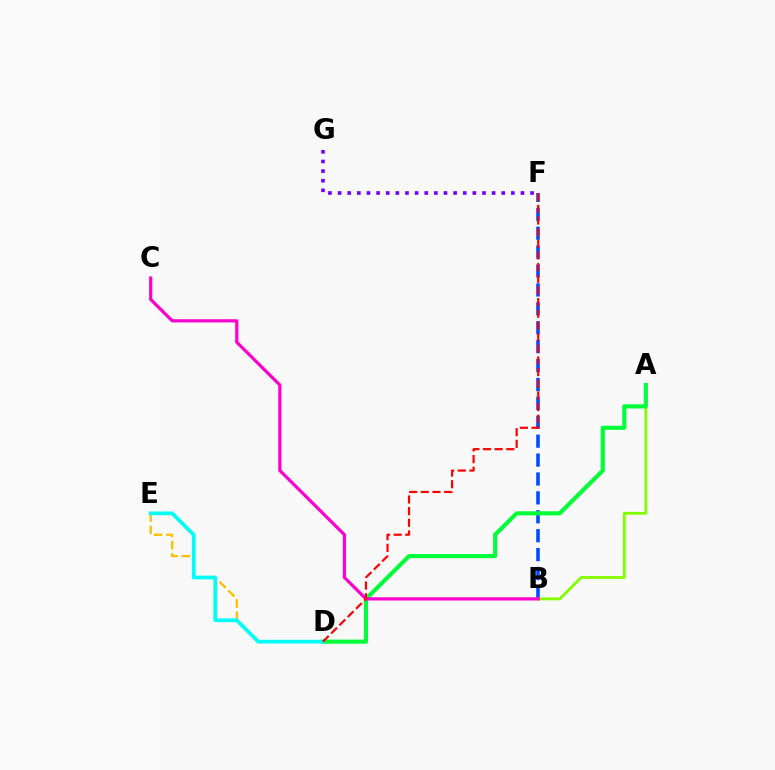{('D', 'E'): [{'color': '#ffbd00', 'line_style': 'dashed', 'thickness': 1.67}, {'color': '#00fff6', 'line_style': 'solid', 'thickness': 2.68}], ('F', 'G'): [{'color': '#7200ff', 'line_style': 'dotted', 'thickness': 2.62}], ('B', 'F'): [{'color': '#004bff', 'line_style': 'dashed', 'thickness': 2.57}], ('A', 'B'): [{'color': '#84ff00', 'line_style': 'solid', 'thickness': 2.05}], ('A', 'D'): [{'color': '#00ff39', 'line_style': 'solid', 'thickness': 2.97}], ('B', 'C'): [{'color': '#ff00cf', 'line_style': 'solid', 'thickness': 2.31}], ('D', 'F'): [{'color': '#ff0000', 'line_style': 'dashed', 'thickness': 1.58}]}